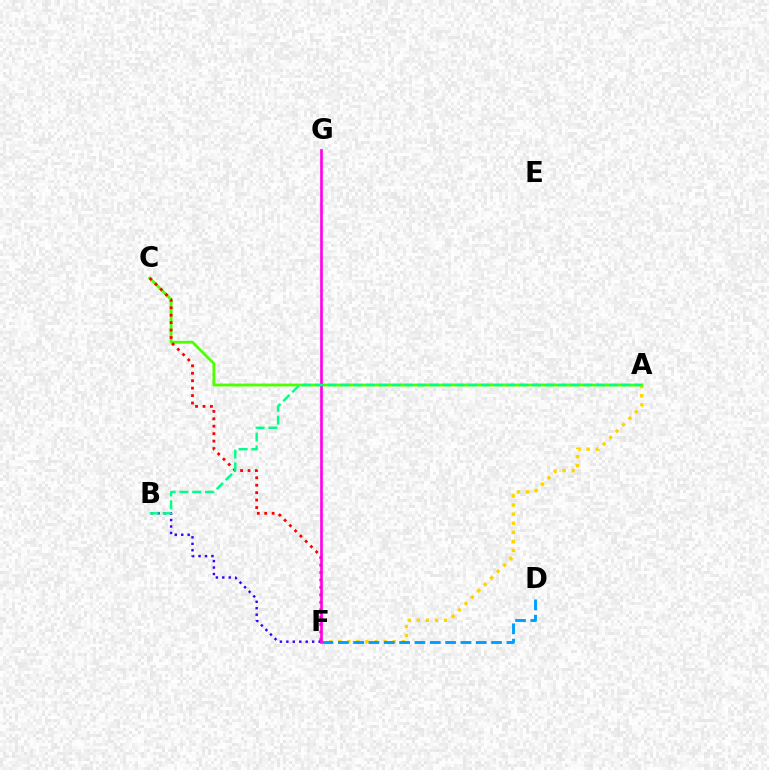{('A', 'F'): [{'color': '#ffd500', 'line_style': 'dotted', 'thickness': 2.47}], ('A', 'C'): [{'color': '#4fff00', 'line_style': 'solid', 'thickness': 2.04}], ('C', 'F'): [{'color': '#ff0000', 'line_style': 'dotted', 'thickness': 2.02}], ('B', 'F'): [{'color': '#3700ff', 'line_style': 'dotted', 'thickness': 1.75}], ('D', 'F'): [{'color': '#009eff', 'line_style': 'dashed', 'thickness': 2.08}], ('F', 'G'): [{'color': '#ff00ed', 'line_style': 'solid', 'thickness': 1.91}], ('A', 'B'): [{'color': '#00ff86', 'line_style': 'dashed', 'thickness': 1.74}]}